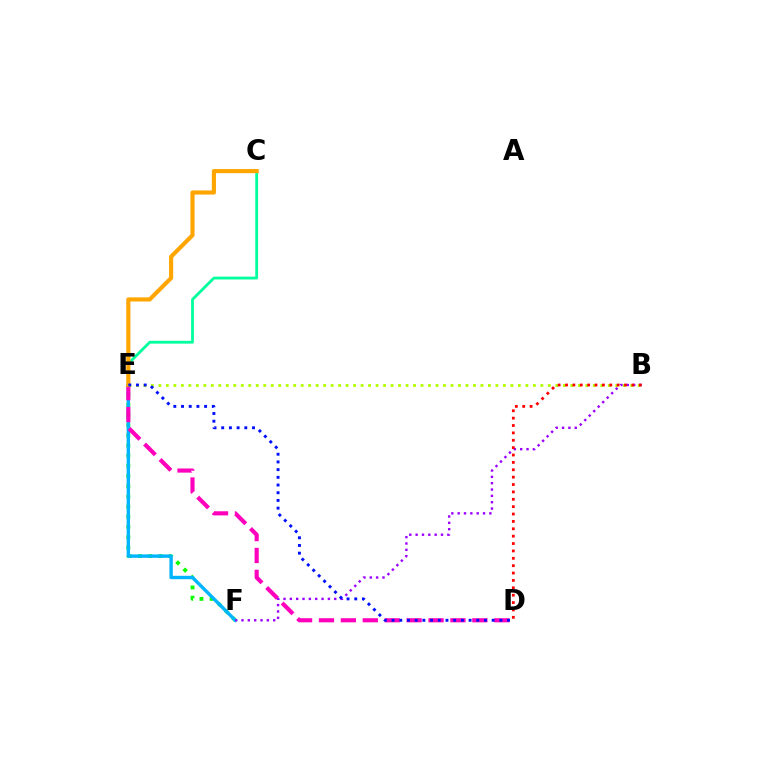{('E', 'F'): [{'color': '#08ff00', 'line_style': 'dotted', 'thickness': 2.77}, {'color': '#00b5ff', 'line_style': 'solid', 'thickness': 2.45}], ('C', 'E'): [{'color': '#00ff9d', 'line_style': 'solid', 'thickness': 2.02}, {'color': '#ffa500', 'line_style': 'solid', 'thickness': 2.98}], ('D', 'E'): [{'color': '#ff00bd', 'line_style': 'dashed', 'thickness': 2.98}, {'color': '#0010ff', 'line_style': 'dotted', 'thickness': 2.09}], ('B', 'E'): [{'color': '#b3ff00', 'line_style': 'dotted', 'thickness': 2.03}], ('B', 'F'): [{'color': '#9b00ff', 'line_style': 'dotted', 'thickness': 1.72}], ('B', 'D'): [{'color': '#ff0000', 'line_style': 'dotted', 'thickness': 2.0}]}